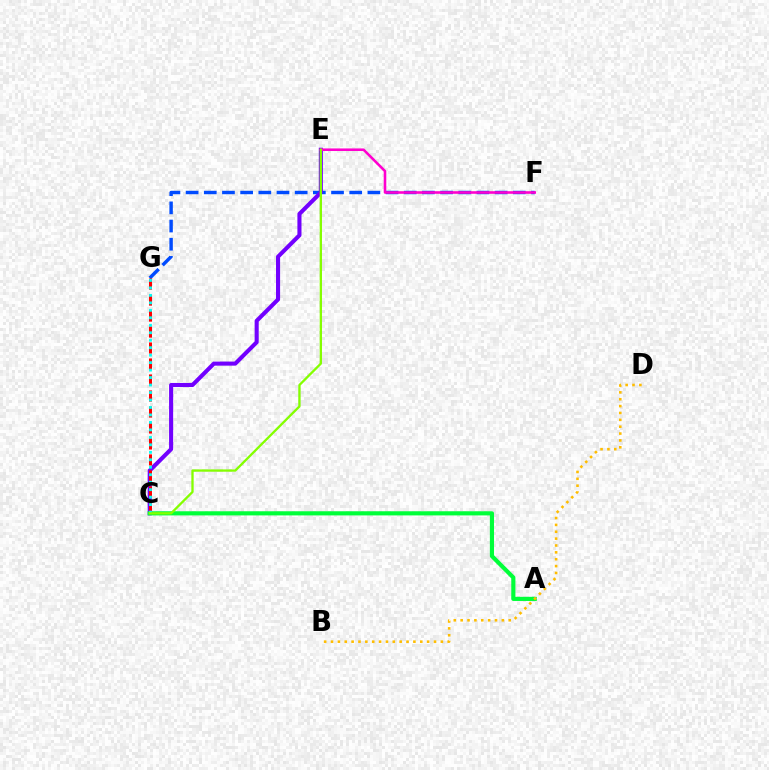{('F', 'G'): [{'color': '#004bff', 'line_style': 'dashed', 'thickness': 2.47}], ('C', 'E'): [{'color': '#7200ff', 'line_style': 'solid', 'thickness': 2.94}, {'color': '#84ff00', 'line_style': 'solid', 'thickness': 1.67}], ('A', 'C'): [{'color': '#00ff39', 'line_style': 'solid', 'thickness': 2.99}], ('C', 'G'): [{'color': '#ff0000', 'line_style': 'dashed', 'thickness': 2.17}, {'color': '#00fff6', 'line_style': 'dotted', 'thickness': 2.03}], ('E', 'F'): [{'color': '#ff00cf', 'line_style': 'solid', 'thickness': 1.85}], ('B', 'D'): [{'color': '#ffbd00', 'line_style': 'dotted', 'thickness': 1.87}]}